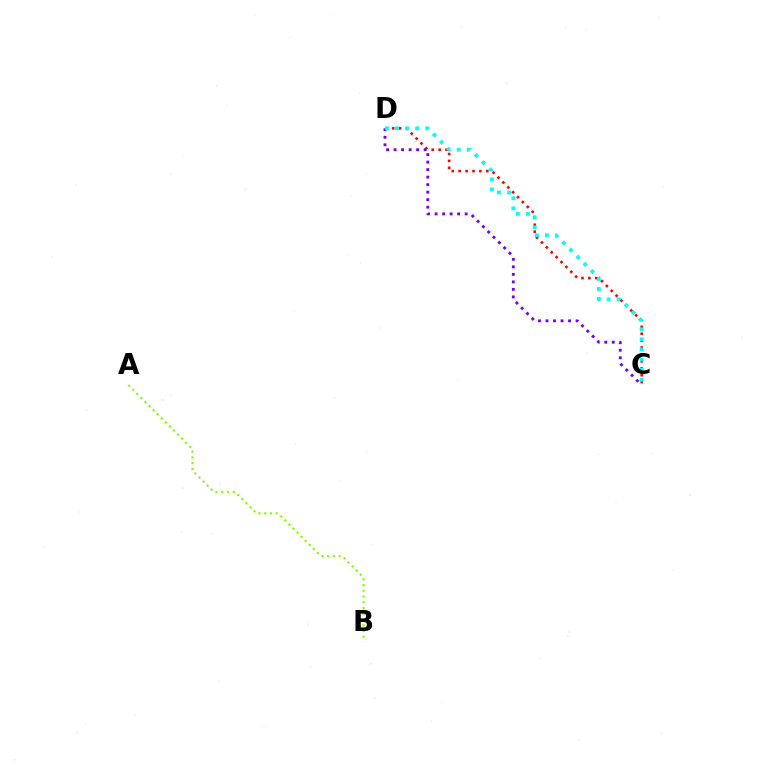{('C', 'D'): [{'color': '#ff0000', 'line_style': 'dotted', 'thickness': 1.88}, {'color': '#7200ff', 'line_style': 'dotted', 'thickness': 2.04}, {'color': '#00fff6', 'line_style': 'dotted', 'thickness': 2.74}], ('A', 'B'): [{'color': '#84ff00', 'line_style': 'dotted', 'thickness': 1.56}]}